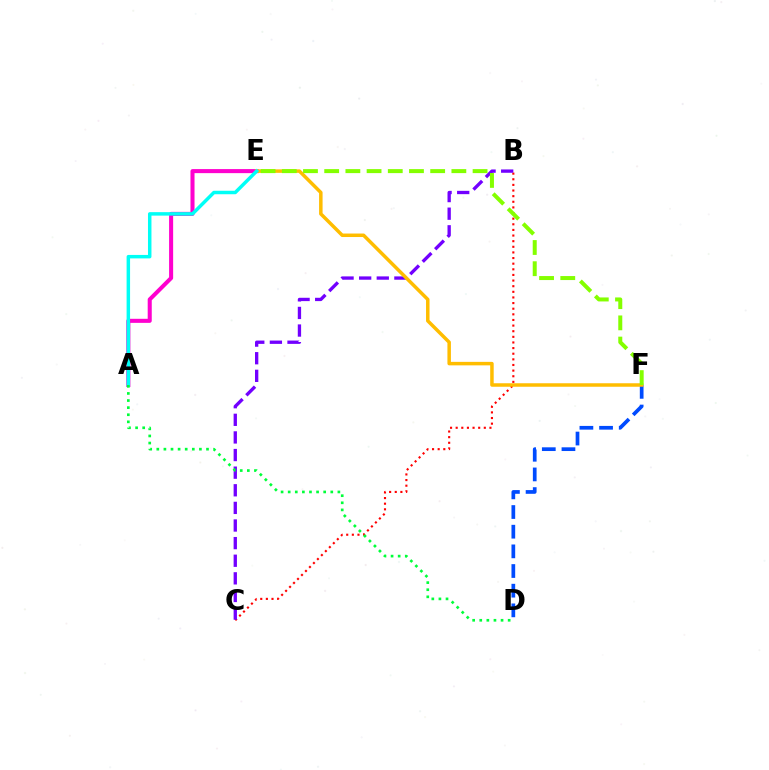{('B', 'C'): [{'color': '#ff0000', 'line_style': 'dotted', 'thickness': 1.53}, {'color': '#7200ff', 'line_style': 'dashed', 'thickness': 2.39}], ('D', 'F'): [{'color': '#004bff', 'line_style': 'dashed', 'thickness': 2.67}], ('A', 'E'): [{'color': '#ff00cf', 'line_style': 'solid', 'thickness': 2.92}, {'color': '#00fff6', 'line_style': 'solid', 'thickness': 2.5}], ('E', 'F'): [{'color': '#ffbd00', 'line_style': 'solid', 'thickness': 2.51}, {'color': '#84ff00', 'line_style': 'dashed', 'thickness': 2.88}], ('A', 'D'): [{'color': '#00ff39', 'line_style': 'dotted', 'thickness': 1.93}]}